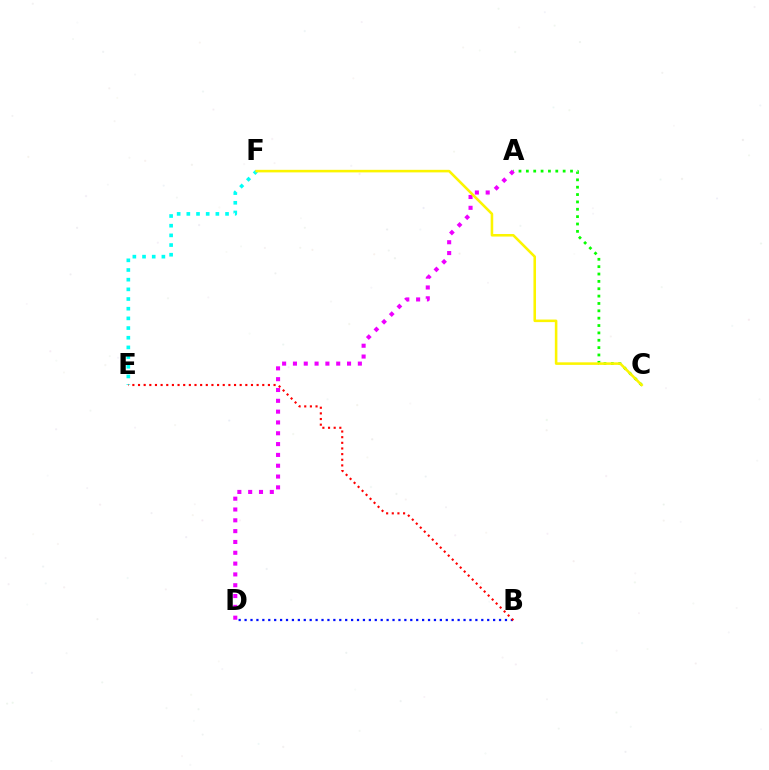{('A', 'C'): [{'color': '#08ff00', 'line_style': 'dotted', 'thickness': 2.0}], ('B', 'D'): [{'color': '#0010ff', 'line_style': 'dotted', 'thickness': 1.61}], ('E', 'F'): [{'color': '#00fff6', 'line_style': 'dotted', 'thickness': 2.63}], ('A', 'D'): [{'color': '#ee00ff', 'line_style': 'dotted', 'thickness': 2.94}], ('C', 'F'): [{'color': '#fcf500', 'line_style': 'solid', 'thickness': 1.84}], ('B', 'E'): [{'color': '#ff0000', 'line_style': 'dotted', 'thickness': 1.53}]}